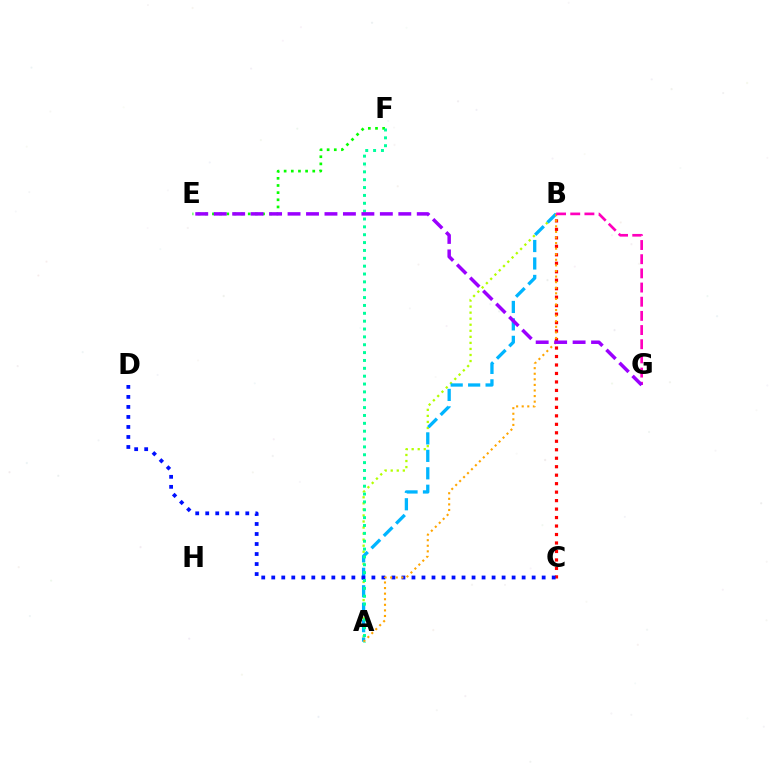{('A', 'B'): [{'color': '#b3ff00', 'line_style': 'dotted', 'thickness': 1.64}, {'color': '#00b5ff', 'line_style': 'dashed', 'thickness': 2.37}, {'color': '#ffa500', 'line_style': 'dotted', 'thickness': 1.52}], ('B', 'C'): [{'color': '#ff0000', 'line_style': 'dotted', 'thickness': 2.3}], ('C', 'D'): [{'color': '#0010ff', 'line_style': 'dotted', 'thickness': 2.72}], ('E', 'F'): [{'color': '#08ff00', 'line_style': 'dotted', 'thickness': 1.94}], ('A', 'F'): [{'color': '#00ff9d', 'line_style': 'dotted', 'thickness': 2.14}], ('B', 'G'): [{'color': '#ff00bd', 'line_style': 'dashed', 'thickness': 1.93}], ('E', 'G'): [{'color': '#9b00ff', 'line_style': 'dashed', 'thickness': 2.51}]}